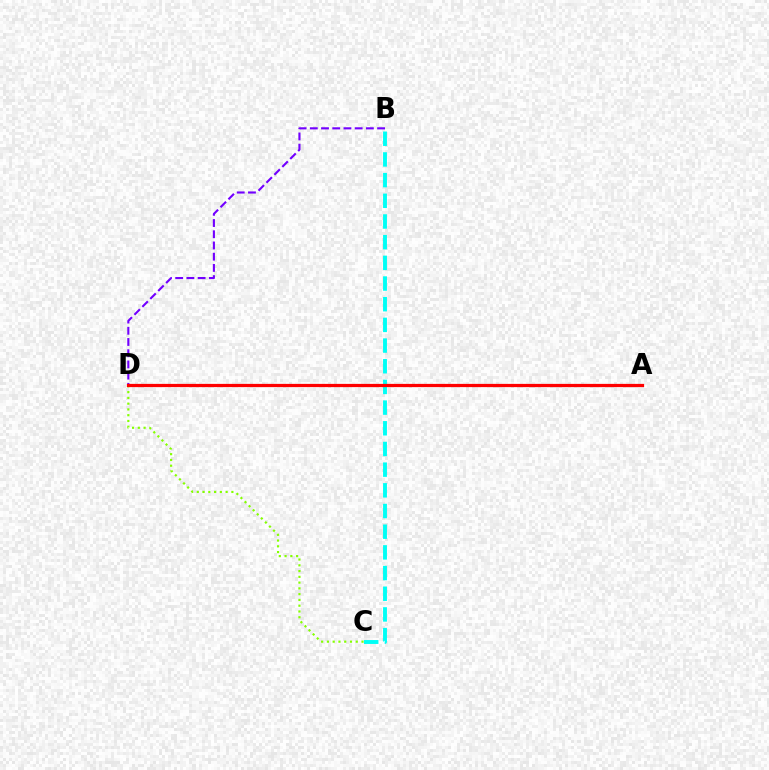{('B', 'C'): [{'color': '#00fff6', 'line_style': 'dashed', 'thickness': 2.81}], ('C', 'D'): [{'color': '#84ff00', 'line_style': 'dotted', 'thickness': 1.57}], ('B', 'D'): [{'color': '#7200ff', 'line_style': 'dashed', 'thickness': 1.52}], ('A', 'D'): [{'color': '#ff0000', 'line_style': 'solid', 'thickness': 2.33}]}